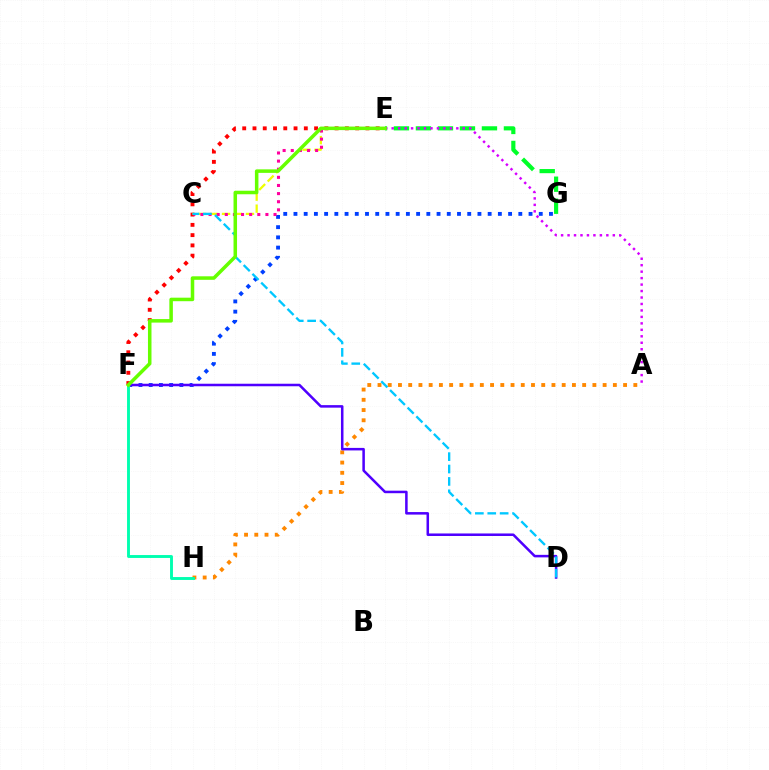{('F', 'G'): [{'color': '#003fff', 'line_style': 'dotted', 'thickness': 2.78}], ('A', 'H'): [{'color': '#ff8800', 'line_style': 'dotted', 'thickness': 2.78}], ('D', 'F'): [{'color': '#4f00ff', 'line_style': 'solid', 'thickness': 1.82}], ('E', 'F'): [{'color': '#ff0000', 'line_style': 'dotted', 'thickness': 2.79}, {'color': '#66ff00', 'line_style': 'solid', 'thickness': 2.53}], ('E', 'G'): [{'color': '#00ff27', 'line_style': 'dashed', 'thickness': 2.99}], ('C', 'E'): [{'color': '#eeff00', 'line_style': 'dashed', 'thickness': 1.62}, {'color': '#ff00a0', 'line_style': 'dotted', 'thickness': 2.21}], ('C', 'D'): [{'color': '#00c7ff', 'line_style': 'dashed', 'thickness': 1.68}], ('F', 'H'): [{'color': '#00ffaf', 'line_style': 'solid', 'thickness': 2.09}], ('A', 'E'): [{'color': '#d600ff', 'line_style': 'dotted', 'thickness': 1.76}]}